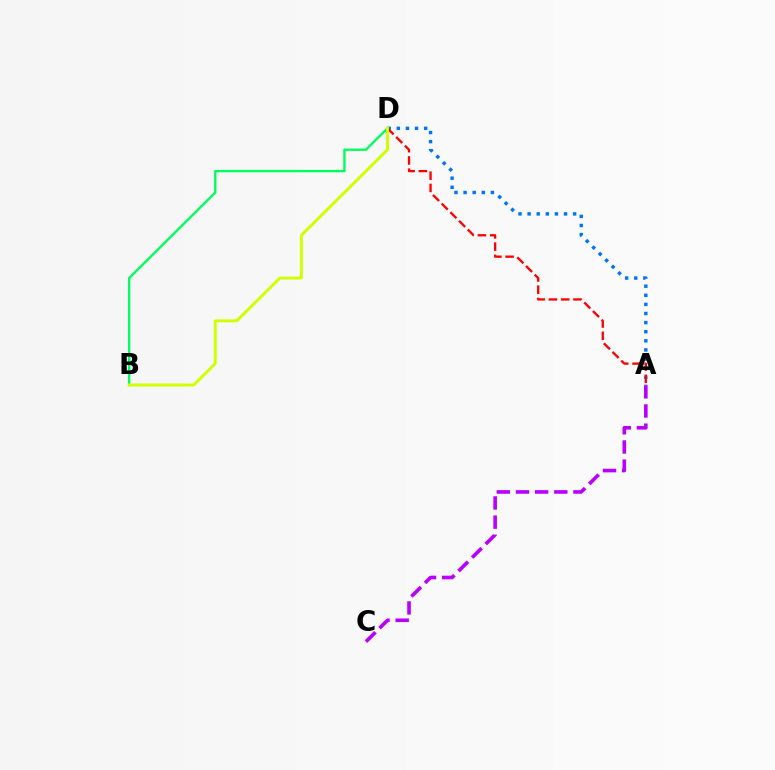{('A', 'D'): [{'color': '#0074ff', 'line_style': 'dotted', 'thickness': 2.47}, {'color': '#ff0000', 'line_style': 'dashed', 'thickness': 1.67}], ('B', 'D'): [{'color': '#00ff5c', 'line_style': 'solid', 'thickness': 1.69}, {'color': '#d1ff00', 'line_style': 'solid', 'thickness': 2.13}], ('A', 'C'): [{'color': '#b900ff', 'line_style': 'dashed', 'thickness': 2.6}]}